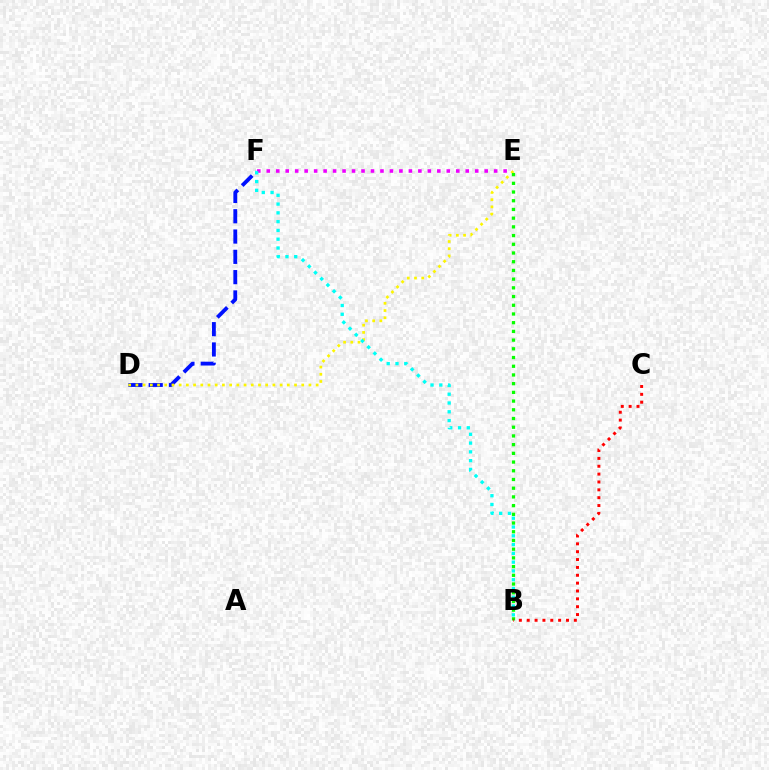{('E', 'F'): [{'color': '#ee00ff', 'line_style': 'dotted', 'thickness': 2.57}], ('D', 'F'): [{'color': '#0010ff', 'line_style': 'dashed', 'thickness': 2.76}], ('D', 'E'): [{'color': '#fcf500', 'line_style': 'dotted', 'thickness': 1.96}], ('B', 'E'): [{'color': '#08ff00', 'line_style': 'dotted', 'thickness': 2.37}], ('B', 'C'): [{'color': '#ff0000', 'line_style': 'dotted', 'thickness': 2.14}], ('B', 'F'): [{'color': '#00fff6', 'line_style': 'dotted', 'thickness': 2.39}]}